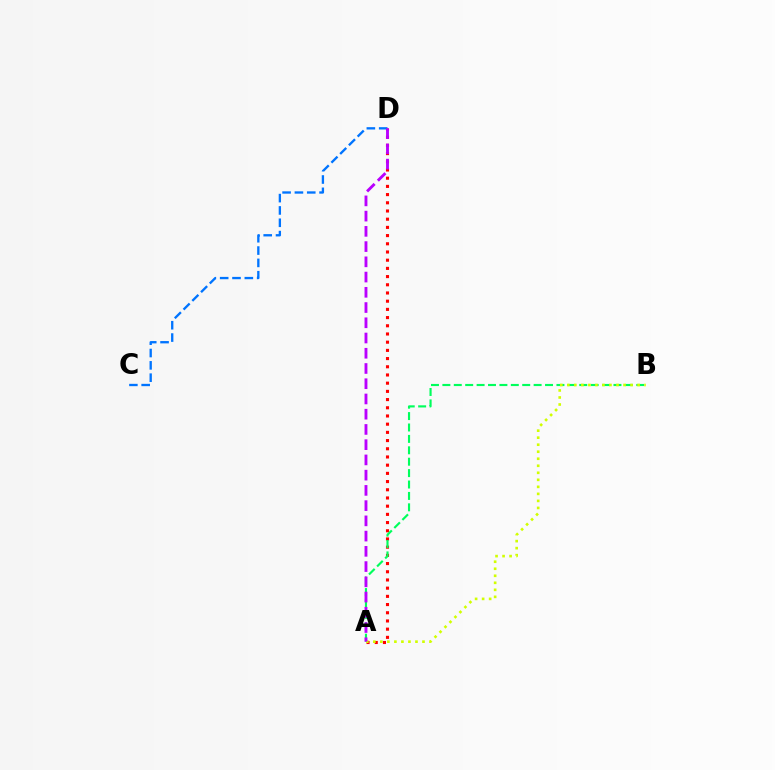{('A', 'D'): [{'color': '#ff0000', 'line_style': 'dotted', 'thickness': 2.23}, {'color': '#b900ff', 'line_style': 'dashed', 'thickness': 2.07}], ('C', 'D'): [{'color': '#0074ff', 'line_style': 'dashed', 'thickness': 1.68}], ('A', 'B'): [{'color': '#00ff5c', 'line_style': 'dashed', 'thickness': 1.55}, {'color': '#d1ff00', 'line_style': 'dotted', 'thickness': 1.91}]}